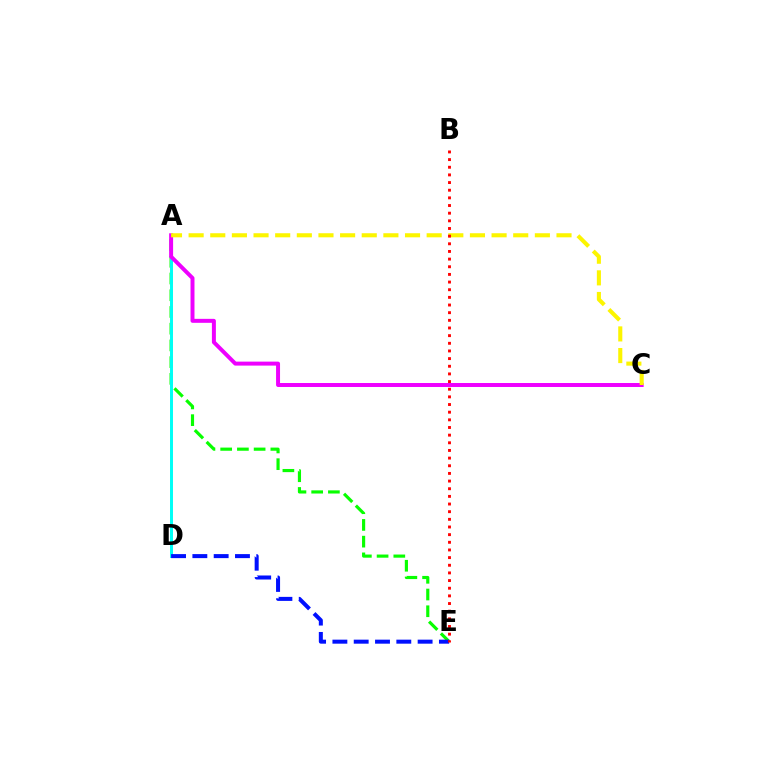{('A', 'E'): [{'color': '#08ff00', 'line_style': 'dashed', 'thickness': 2.27}], ('A', 'D'): [{'color': '#00fff6', 'line_style': 'solid', 'thickness': 2.14}], ('A', 'C'): [{'color': '#ee00ff', 'line_style': 'solid', 'thickness': 2.86}, {'color': '#fcf500', 'line_style': 'dashed', 'thickness': 2.94}], ('D', 'E'): [{'color': '#0010ff', 'line_style': 'dashed', 'thickness': 2.89}], ('B', 'E'): [{'color': '#ff0000', 'line_style': 'dotted', 'thickness': 2.08}]}